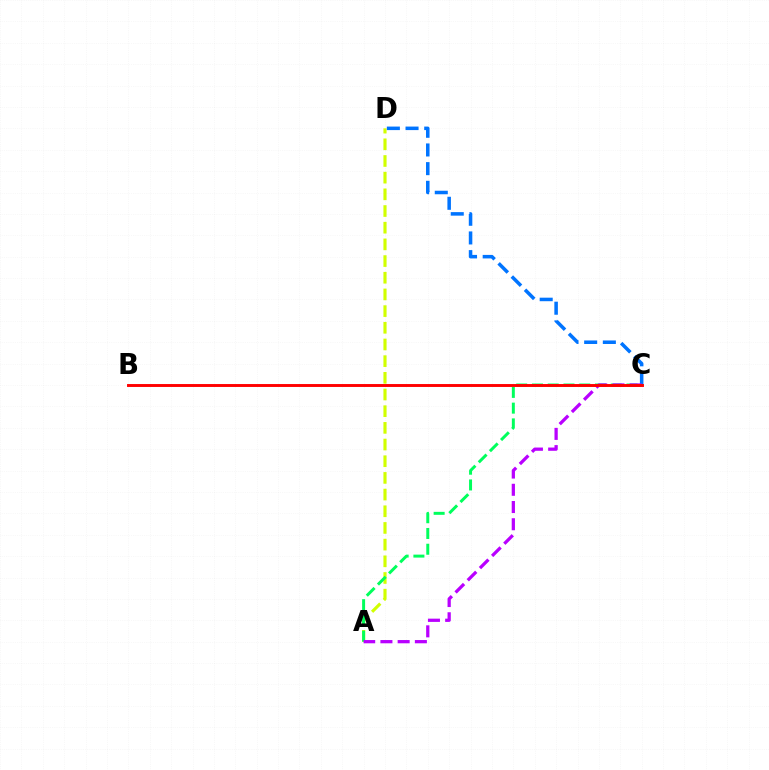{('A', 'D'): [{'color': '#d1ff00', 'line_style': 'dashed', 'thickness': 2.27}], ('C', 'D'): [{'color': '#0074ff', 'line_style': 'dashed', 'thickness': 2.54}], ('A', 'C'): [{'color': '#00ff5c', 'line_style': 'dashed', 'thickness': 2.14}, {'color': '#b900ff', 'line_style': 'dashed', 'thickness': 2.34}], ('B', 'C'): [{'color': '#ff0000', 'line_style': 'solid', 'thickness': 2.1}]}